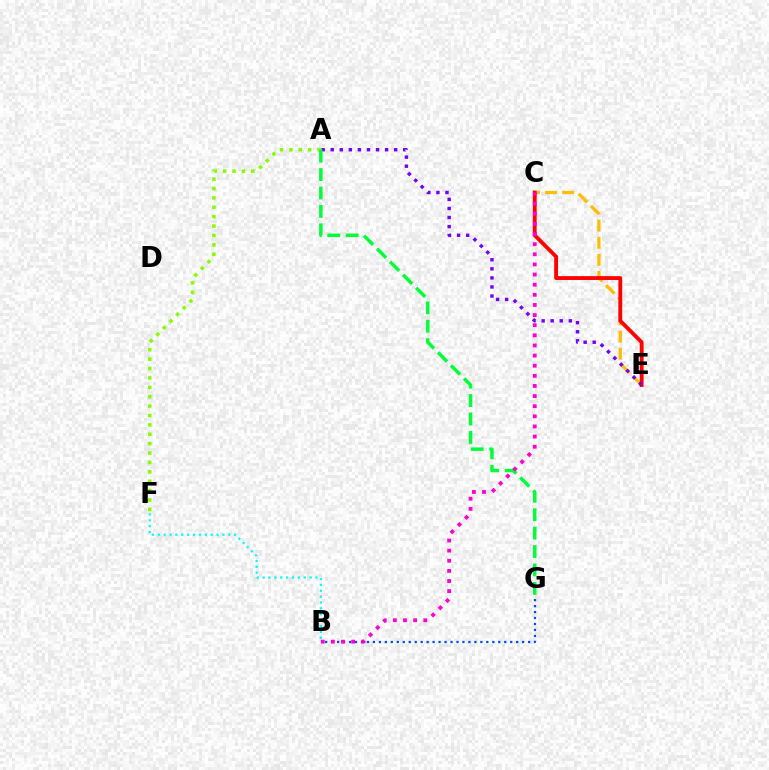{('C', 'E'): [{'color': '#ffbd00', 'line_style': 'dashed', 'thickness': 2.32}, {'color': '#ff0000', 'line_style': 'solid', 'thickness': 2.76}], ('B', 'G'): [{'color': '#004bff', 'line_style': 'dotted', 'thickness': 1.62}], ('A', 'F'): [{'color': '#84ff00', 'line_style': 'dotted', 'thickness': 2.55}], ('A', 'E'): [{'color': '#7200ff', 'line_style': 'dotted', 'thickness': 2.46}], ('A', 'G'): [{'color': '#00ff39', 'line_style': 'dashed', 'thickness': 2.5}], ('B', 'F'): [{'color': '#00fff6', 'line_style': 'dotted', 'thickness': 1.6}], ('B', 'C'): [{'color': '#ff00cf', 'line_style': 'dotted', 'thickness': 2.75}]}